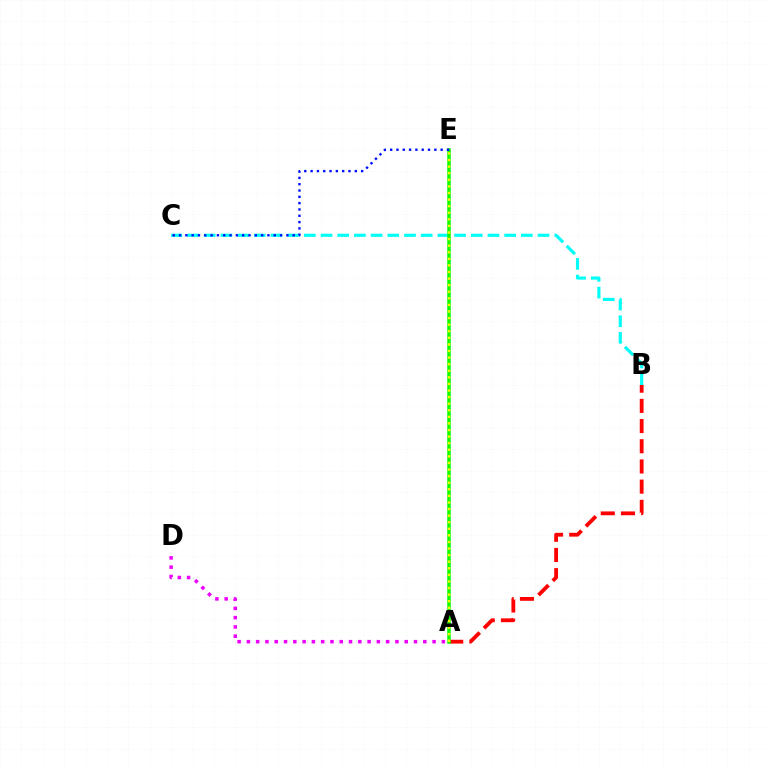{('B', 'C'): [{'color': '#00fff6', 'line_style': 'dashed', 'thickness': 2.27}], ('A', 'B'): [{'color': '#ff0000', 'line_style': 'dashed', 'thickness': 2.74}], ('A', 'E'): [{'color': '#08ff00', 'line_style': 'solid', 'thickness': 2.53}, {'color': '#fcf500', 'line_style': 'dotted', 'thickness': 1.79}], ('C', 'E'): [{'color': '#0010ff', 'line_style': 'dotted', 'thickness': 1.72}], ('A', 'D'): [{'color': '#ee00ff', 'line_style': 'dotted', 'thickness': 2.52}]}